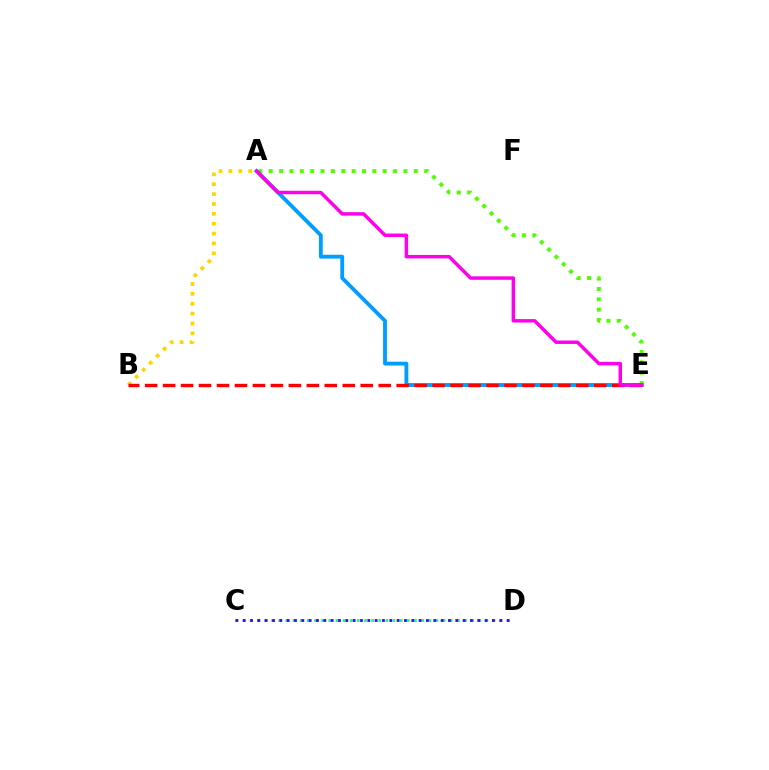{('A', 'B'): [{'color': '#ffd500', 'line_style': 'dotted', 'thickness': 2.68}], ('C', 'D'): [{'color': '#00ff86', 'line_style': 'dotted', 'thickness': 1.94}, {'color': '#3700ff', 'line_style': 'dotted', 'thickness': 1.99}], ('A', 'E'): [{'color': '#4fff00', 'line_style': 'dotted', 'thickness': 2.82}, {'color': '#009eff', 'line_style': 'solid', 'thickness': 2.76}, {'color': '#ff00ed', 'line_style': 'solid', 'thickness': 2.49}], ('B', 'E'): [{'color': '#ff0000', 'line_style': 'dashed', 'thickness': 2.44}]}